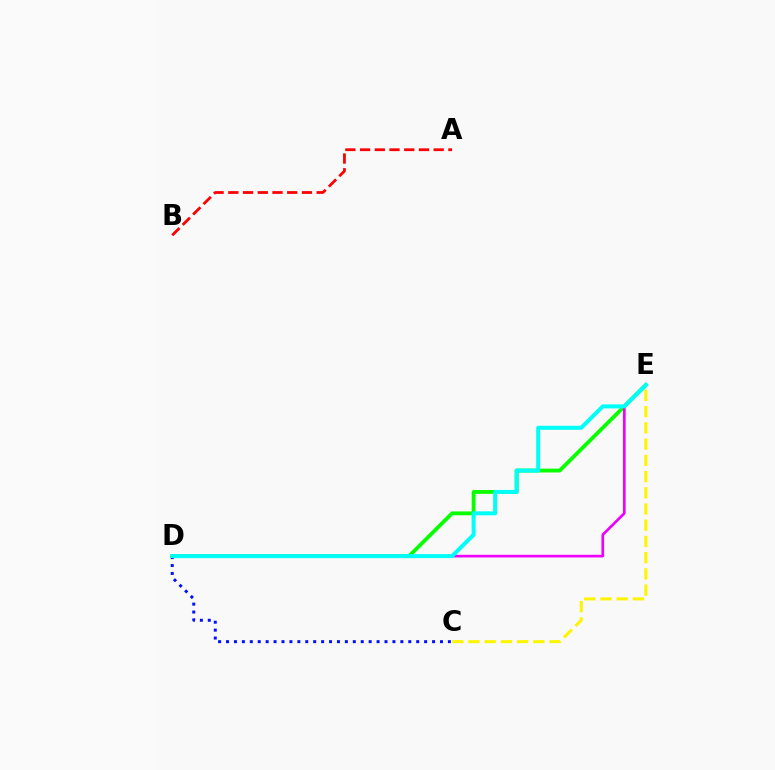{('A', 'B'): [{'color': '#ff0000', 'line_style': 'dashed', 'thickness': 2.0}], ('C', 'E'): [{'color': '#fcf500', 'line_style': 'dashed', 'thickness': 2.2}], ('D', 'E'): [{'color': '#08ff00', 'line_style': 'solid', 'thickness': 2.75}, {'color': '#ee00ff', 'line_style': 'solid', 'thickness': 1.93}, {'color': '#00fff6', 'line_style': 'solid', 'thickness': 2.88}], ('C', 'D'): [{'color': '#0010ff', 'line_style': 'dotted', 'thickness': 2.15}]}